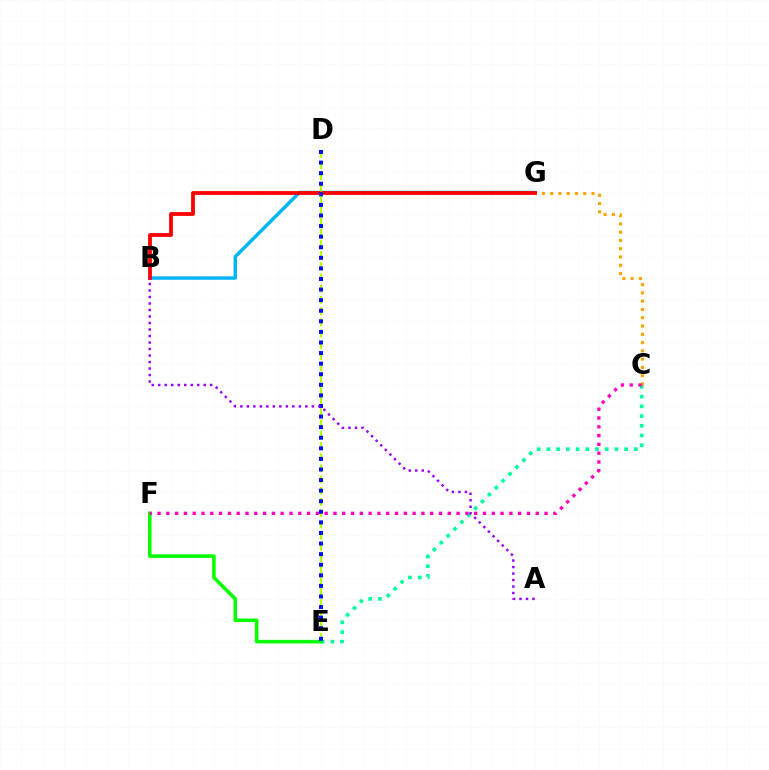{('C', 'E'): [{'color': '#00ff9d', 'line_style': 'dotted', 'thickness': 2.64}], ('C', 'G'): [{'color': '#ffa500', 'line_style': 'dotted', 'thickness': 2.25}], ('E', 'F'): [{'color': '#08ff00', 'line_style': 'solid', 'thickness': 2.57}], ('C', 'F'): [{'color': '#ff00bd', 'line_style': 'dotted', 'thickness': 2.39}], ('B', 'G'): [{'color': '#00b5ff', 'line_style': 'solid', 'thickness': 2.47}, {'color': '#ff0000', 'line_style': 'solid', 'thickness': 2.73}], ('D', 'E'): [{'color': '#b3ff00', 'line_style': 'dashed', 'thickness': 1.53}, {'color': '#0010ff', 'line_style': 'dotted', 'thickness': 2.88}], ('A', 'B'): [{'color': '#9b00ff', 'line_style': 'dotted', 'thickness': 1.77}]}